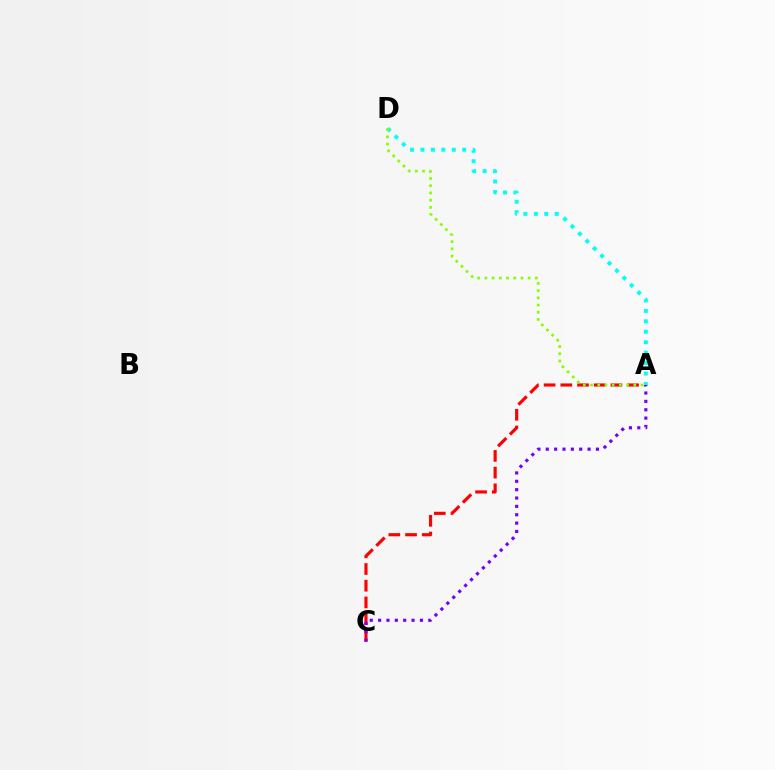{('A', 'C'): [{'color': '#ff0000', 'line_style': 'dashed', 'thickness': 2.27}, {'color': '#7200ff', 'line_style': 'dotted', 'thickness': 2.27}], ('A', 'D'): [{'color': '#00fff6', 'line_style': 'dotted', 'thickness': 2.84}, {'color': '#84ff00', 'line_style': 'dotted', 'thickness': 1.96}]}